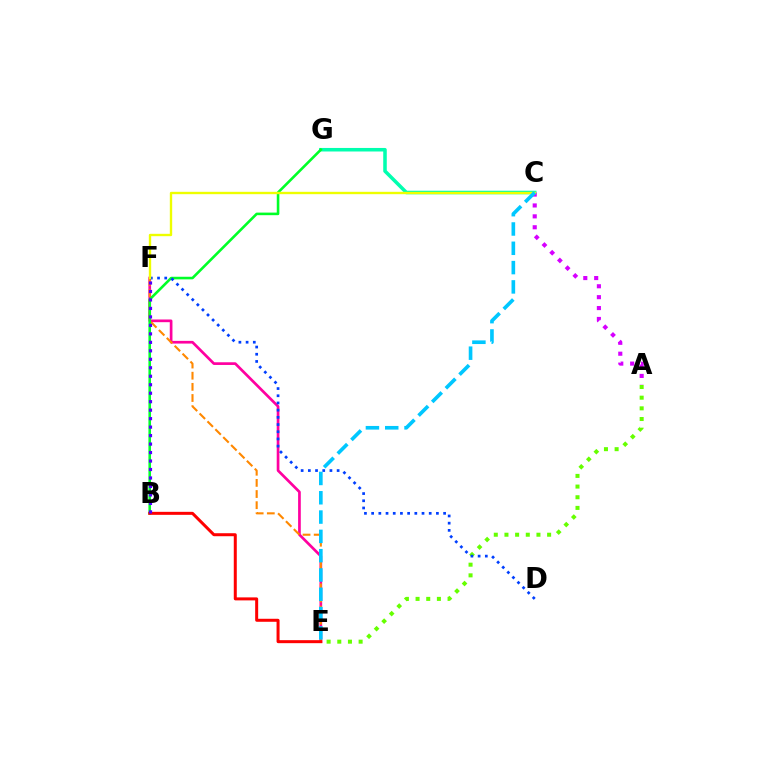{('C', 'G'): [{'color': '#00ffaf', 'line_style': 'solid', 'thickness': 2.55}], ('A', 'E'): [{'color': '#66ff00', 'line_style': 'dotted', 'thickness': 2.9}], ('E', 'F'): [{'color': '#ff00a0', 'line_style': 'solid', 'thickness': 1.94}, {'color': '#ff8800', 'line_style': 'dashed', 'thickness': 1.51}], ('A', 'C'): [{'color': '#d600ff', 'line_style': 'dotted', 'thickness': 2.96}], ('B', 'G'): [{'color': '#00ff27', 'line_style': 'solid', 'thickness': 1.86}], ('D', 'F'): [{'color': '#003fff', 'line_style': 'dotted', 'thickness': 1.96}], ('B', 'E'): [{'color': '#ff0000', 'line_style': 'solid', 'thickness': 2.16}], ('C', 'F'): [{'color': '#eeff00', 'line_style': 'solid', 'thickness': 1.7}], ('B', 'F'): [{'color': '#4f00ff', 'line_style': 'dotted', 'thickness': 2.3}], ('C', 'E'): [{'color': '#00c7ff', 'line_style': 'dashed', 'thickness': 2.62}]}